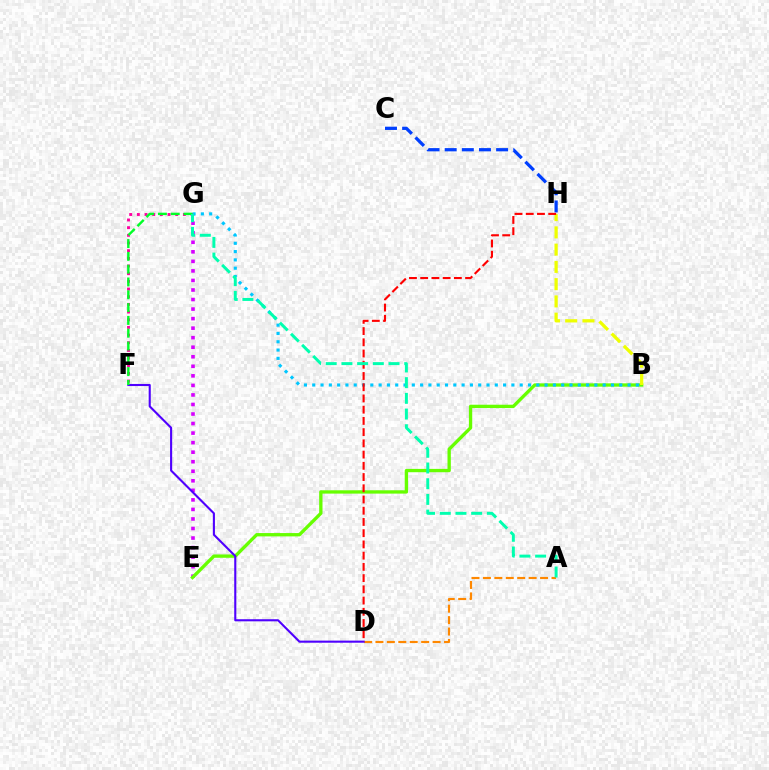{('F', 'G'): [{'color': '#ff00a0', 'line_style': 'dotted', 'thickness': 2.08}, {'color': '#00ff27', 'line_style': 'dashed', 'thickness': 1.74}], ('A', 'D'): [{'color': '#ff8800', 'line_style': 'dashed', 'thickness': 1.55}], ('E', 'G'): [{'color': '#d600ff', 'line_style': 'dotted', 'thickness': 2.59}], ('B', 'E'): [{'color': '#66ff00', 'line_style': 'solid', 'thickness': 2.39}], ('C', 'H'): [{'color': '#003fff', 'line_style': 'dashed', 'thickness': 2.33}], ('D', 'F'): [{'color': '#4f00ff', 'line_style': 'solid', 'thickness': 1.51}], ('B', 'G'): [{'color': '#00c7ff', 'line_style': 'dotted', 'thickness': 2.25}], ('B', 'H'): [{'color': '#eeff00', 'line_style': 'dashed', 'thickness': 2.34}], ('D', 'H'): [{'color': '#ff0000', 'line_style': 'dashed', 'thickness': 1.53}], ('A', 'G'): [{'color': '#00ffaf', 'line_style': 'dashed', 'thickness': 2.13}]}